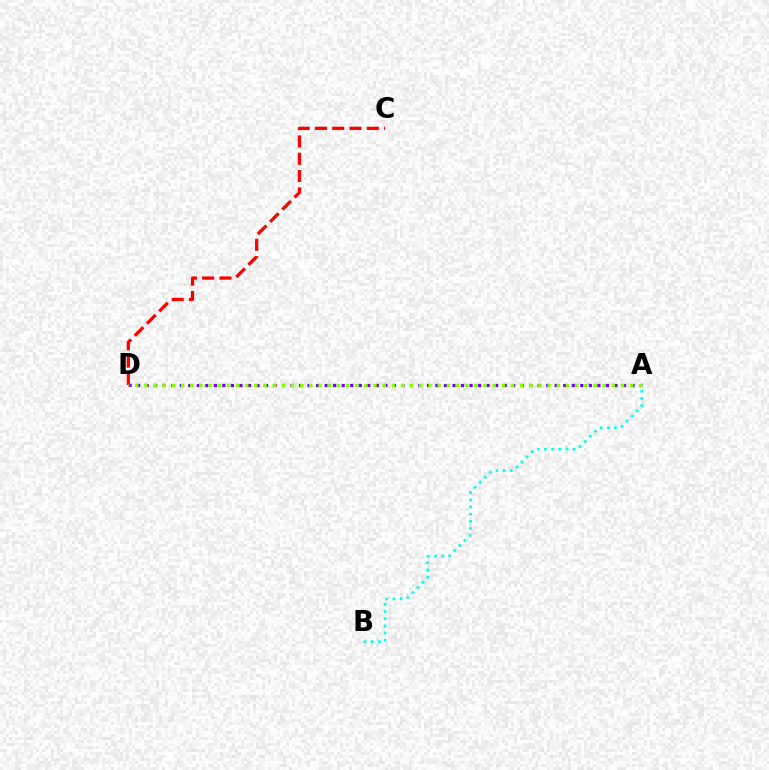{('A', 'D'): [{'color': '#7200ff', 'line_style': 'dotted', 'thickness': 2.32}, {'color': '#84ff00', 'line_style': 'dotted', 'thickness': 2.49}], ('C', 'D'): [{'color': '#ff0000', 'line_style': 'dashed', 'thickness': 2.35}], ('A', 'B'): [{'color': '#00fff6', 'line_style': 'dotted', 'thickness': 1.95}]}